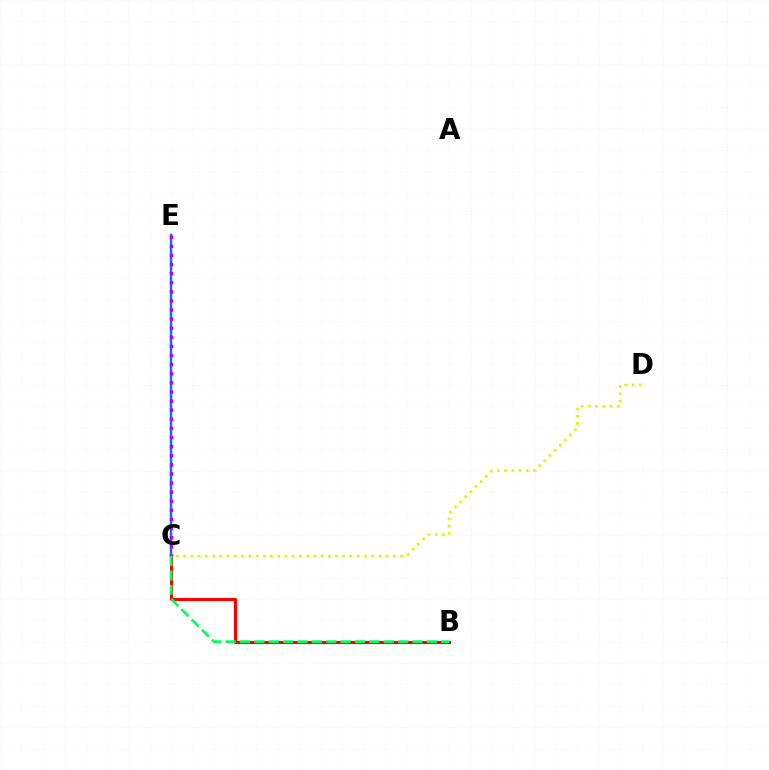{('C', 'E'): [{'color': '#0074ff', 'line_style': 'solid', 'thickness': 1.78}, {'color': '#b900ff', 'line_style': 'dotted', 'thickness': 2.47}], ('B', 'C'): [{'color': '#ff0000', 'line_style': 'solid', 'thickness': 2.23}, {'color': '#00ff5c', 'line_style': 'dashed', 'thickness': 1.95}], ('C', 'D'): [{'color': '#d1ff00', 'line_style': 'dotted', 'thickness': 1.96}]}